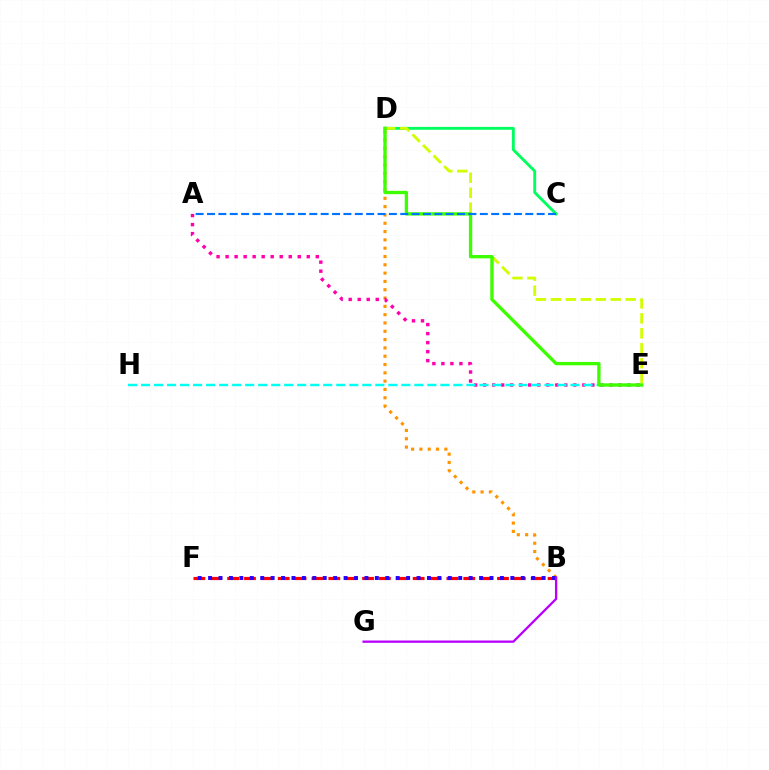{('B', 'D'): [{'color': '#ff9400', 'line_style': 'dotted', 'thickness': 2.26}], ('A', 'E'): [{'color': '#ff00ac', 'line_style': 'dotted', 'thickness': 2.45}], ('C', 'D'): [{'color': '#00ff5c', 'line_style': 'solid', 'thickness': 2.06}], ('B', 'F'): [{'color': '#ff0000', 'line_style': 'dashed', 'thickness': 2.29}, {'color': '#2500ff', 'line_style': 'dotted', 'thickness': 2.83}], ('E', 'H'): [{'color': '#00fff6', 'line_style': 'dashed', 'thickness': 1.77}], ('D', 'E'): [{'color': '#d1ff00', 'line_style': 'dashed', 'thickness': 2.03}, {'color': '#3dff00', 'line_style': 'solid', 'thickness': 2.4}], ('A', 'C'): [{'color': '#0074ff', 'line_style': 'dashed', 'thickness': 1.54}], ('B', 'G'): [{'color': '#b900ff', 'line_style': 'solid', 'thickness': 1.66}]}